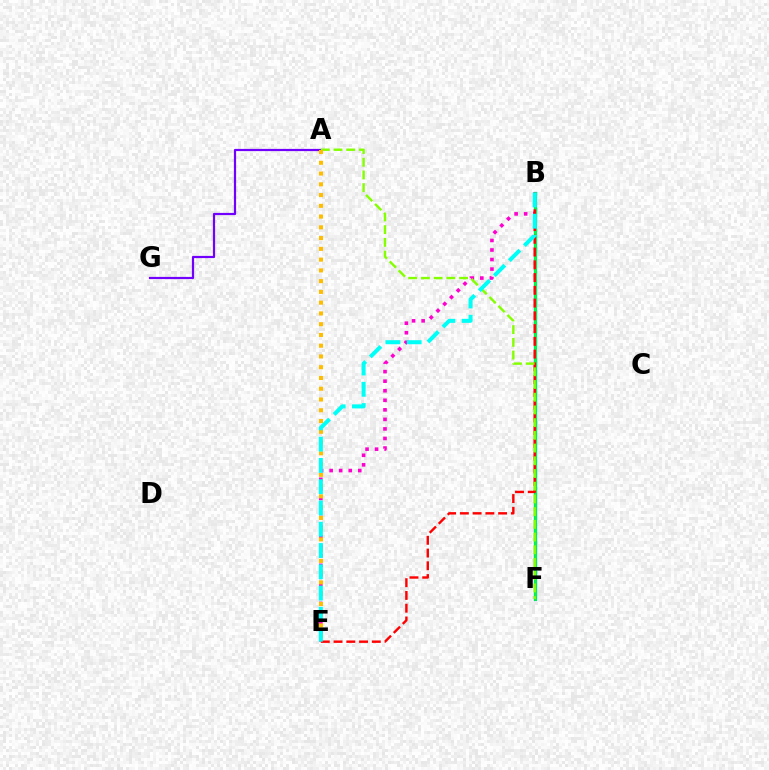{('A', 'G'): [{'color': '#7200ff', 'line_style': 'solid', 'thickness': 1.59}], ('B', 'F'): [{'color': '#004bff', 'line_style': 'solid', 'thickness': 2.31}, {'color': '#00ff39', 'line_style': 'solid', 'thickness': 2.04}], ('B', 'E'): [{'color': '#ff00cf', 'line_style': 'dotted', 'thickness': 2.59}, {'color': '#ff0000', 'line_style': 'dashed', 'thickness': 1.73}, {'color': '#00fff6', 'line_style': 'dashed', 'thickness': 2.89}], ('A', 'F'): [{'color': '#84ff00', 'line_style': 'dashed', 'thickness': 1.73}], ('A', 'E'): [{'color': '#ffbd00', 'line_style': 'dotted', 'thickness': 2.92}]}